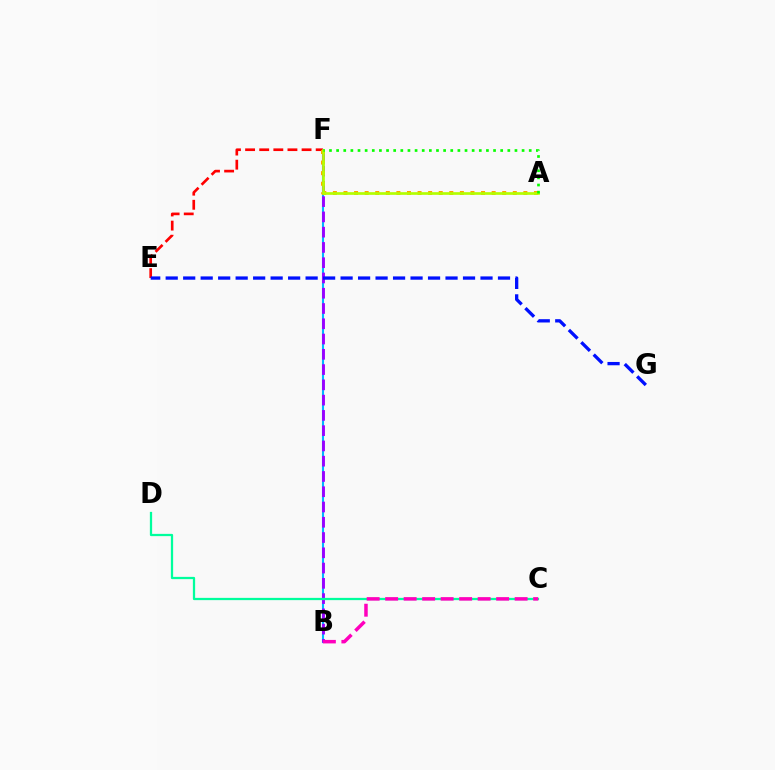{('B', 'F'): [{'color': '#00b5ff', 'line_style': 'solid', 'thickness': 1.52}, {'color': '#9b00ff', 'line_style': 'dashed', 'thickness': 2.07}], ('E', 'F'): [{'color': '#ff0000', 'line_style': 'dashed', 'thickness': 1.92}], ('C', 'D'): [{'color': '#00ff9d', 'line_style': 'solid', 'thickness': 1.63}], ('A', 'F'): [{'color': '#ffa500', 'line_style': 'dotted', 'thickness': 2.88}, {'color': '#b3ff00', 'line_style': 'solid', 'thickness': 1.92}, {'color': '#08ff00', 'line_style': 'dotted', 'thickness': 1.94}], ('B', 'C'): [{'color': '#ff00bd', 'line_style': 'dashed', 'thickness': 2.51}], ('E', 'G'): [{'color': '#0010ff', 'line_style': 'dashed', 'thickness': 2.38}]}